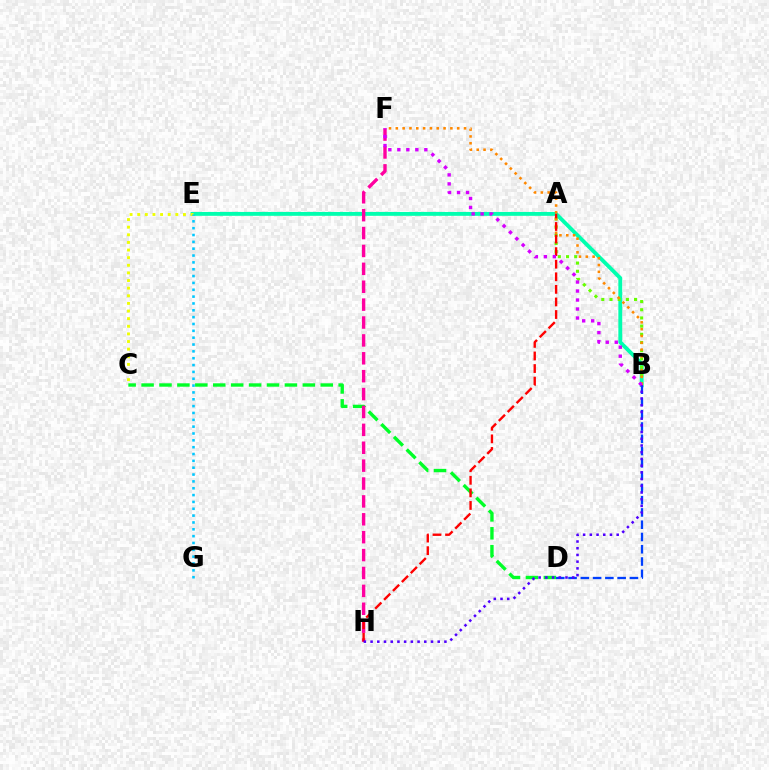{('B', 'E'): [{'color': '#00ffaf', 'line_style': 'solid', 'thickness': 2.78}], ('C', 'E'): [{'color': '#eeff00', 'line_style': 'dotted', 'thickness': 2.07}], ('E', 'G'): [{'color': '#00c7ff', 'line_style': 'dotted', 'thickness': 1.86}], ('A', 'B'): [{'color': '#66ff00', 'line_style': 'dotted', 'thickness': 2.23}], ('C', 'D'): [{'color': '#00ff27', 'line_style': 'dashed', 'thickness': 2.43}], ('B', 'D'): [{'color': '#003fff', 'line_style': 'dashed', 'thickness': 1.67}], ('F', 'H'): [{'color': '#ff00a0', 'line_style': 'dashed', 'thickness': 2.43}], ('B', 'F'): [{'color': '#ff8800', 'line_style': 'dotted', 'thickness': 1.85}, {'color': '#d600ff', 'line_style': 'dotted', 'thickness': 2.44}], ('A', 'H'): [{'color': '#ff0000', 'line_style': 'dashed', 'thickness': 1.71}], ('B', 'H'): [{'color': '#4f00ff', 'line_style': 'dotted', 'thickness': 1.82}]}